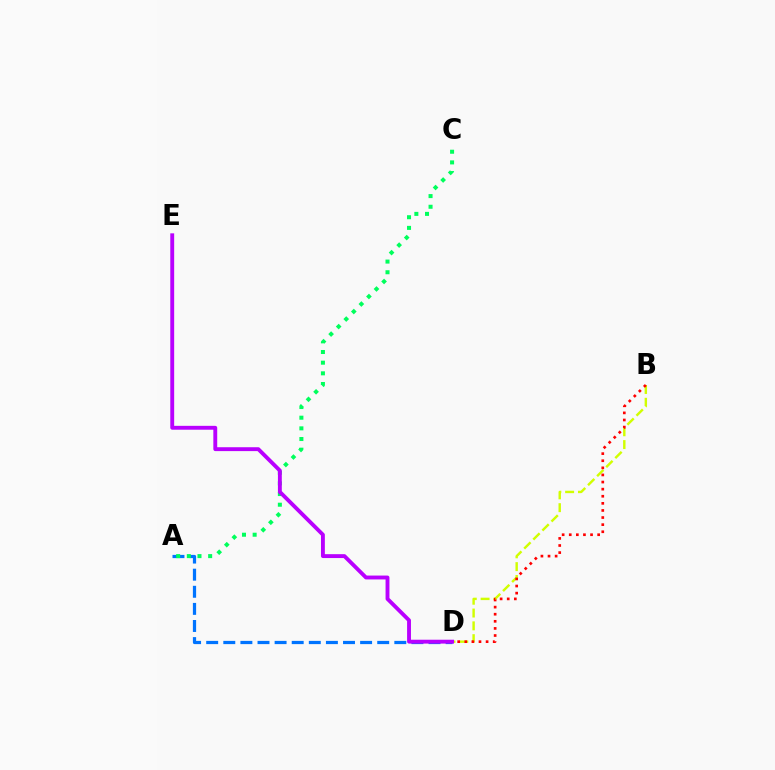{('A', 'D'): [{'color': '#0074ff', 'line_style': 'dashed', 'thickness': 2.32}], ('B', 'D'): [{'color': '#d1ff00', 'line_style': 'dashed', 'thickness': 1.74}, {'color': '#ff0000', 'line_style': 'dotted', 'thickness': 1.93}], ('A', 'C'): [{'color': '#00ff5c', 'line_style': 'dotted', 'thickness': 2.9}], ('D', 'E'): [{'color': '#b900ff', 'line_style': 'solid', 'thickness': 2.79}]}